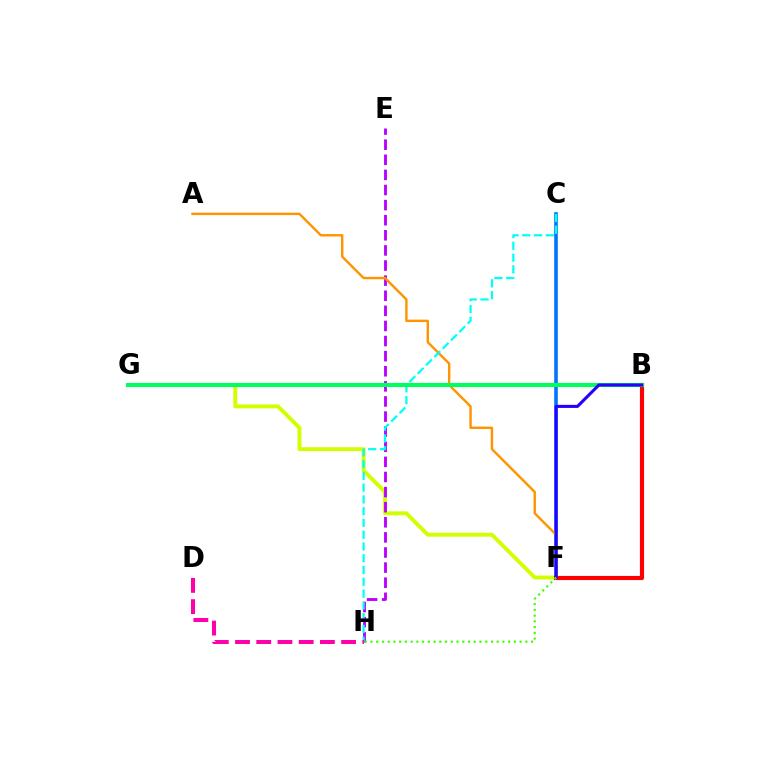{('F', 'G'): [{'color': '#d1ff00', 'line_style': 'solid', 'thickness': 2.81}], ('E', 'H'): [{'color': '#b900ff', 'line_style': 'dashed', 'thickness': 2.05}], ('C', 'F'): [{'color': '#0074ff', 'line_style': 'solid', 'thickness': 2.58}], ('A', 'F'): [{'color': '#ff9400', 'line_style': 'solid', 'thickness': 1.73}], ('B', 'F'): [{'color': '#ff0000', 'line_style': 'solid', 'thickness': 2.99}, {'color': '#2500ff', 'line_style': 'solid', 'thickness': 2.22}], ('C', 'H'): [{'color': '#00fff6', 'line_style': 'dashed', 'thickness': 1.6}], ('D', 'H'): [{'color': '#ff00ac', 'line_style': 'dashed', 'thickness': 2.88}], ('B', 'G'): [{'color': '#00ff5c', 'line_style': 'solid', 'thickness': 2.95}], ('F', 'H'): [{'color': '#3dff00', 'line_style': 'dotted', 'thickness': 1.56}]}